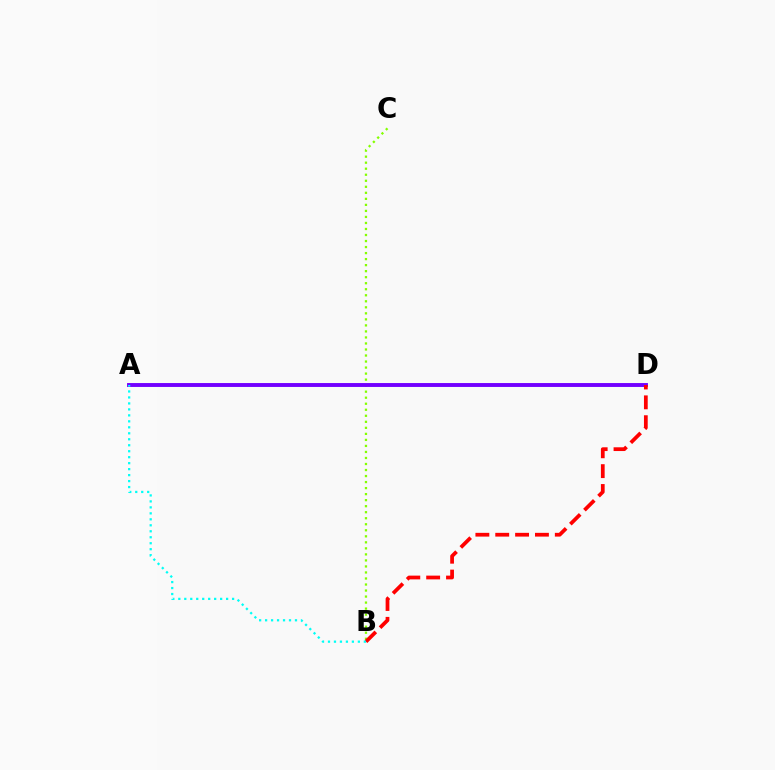{('B', 'C'): [{'color': '#84ff00', 'line_style': 'dotted', 'thickness': 1.64}], ('A', 'D'): [{'color': '#7200ff', 'line_style': 'solid', 'thickness': 2.81}], ('B', 'D'): [{'color': '#ff0000', 'line_style': 'dashed', 'thickness': 2.7}], ('A', 'B'): [{'color': '#00fff6', 'line_style': 'dotted', 'thickness': 1.62}]}